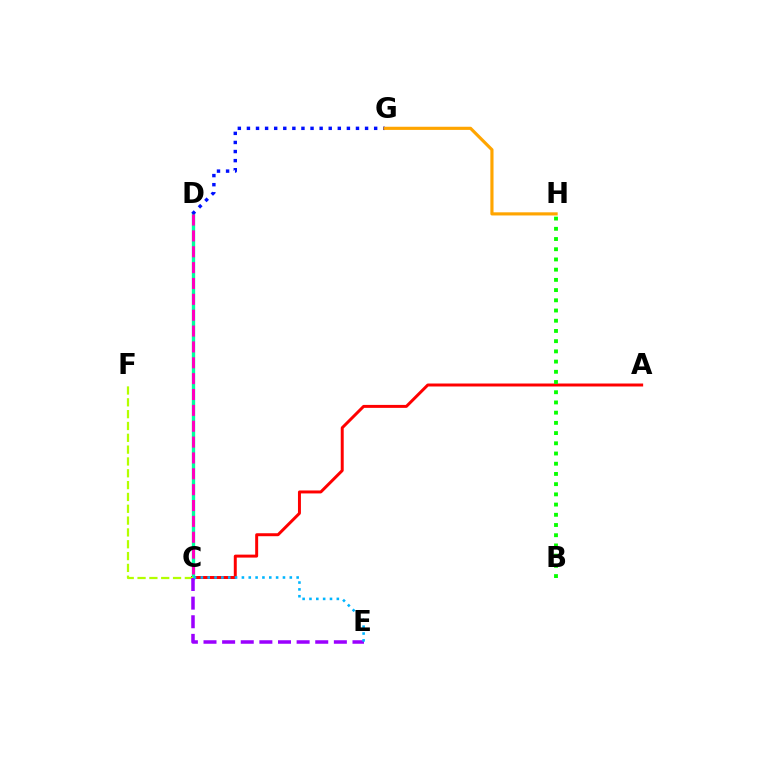{('A', 'C'): [{'color': '#ff0000', 'line_style': 'solid', 'thickness': 2.14}], ('C', 'D'): [{'color': '#00ff9d', 'line_style': 'solid', 'thickness': 2.41}, {'color': '#ff00bd', 'line_style': 'dashed', 'thickness': 2.15}], ('C', 'F'): [{'color': '#b3ff00', 'line_style': 'dashed', 'thickness': 1.61}], ('D', 'G'): [{'color': '#0010ff', 'line_style': 'dotted', 'thickness': 2.47}], ('B', 'H'): [{'color': '#08ff00', 'line_style': 'dotted', 'thickness': 2.78}], ('G', 'H'): [{'color': '#ffa500', 'line_style': 'solid', 'thickness': 2.27}], ('C', 'E'): [{'color': '#9b00ff', 'line_style': 'dashed', 'thickness': 2.53}, {'color': '#00b5ff', 'line_style': 'dotted', 'thickness': 1.86}]}